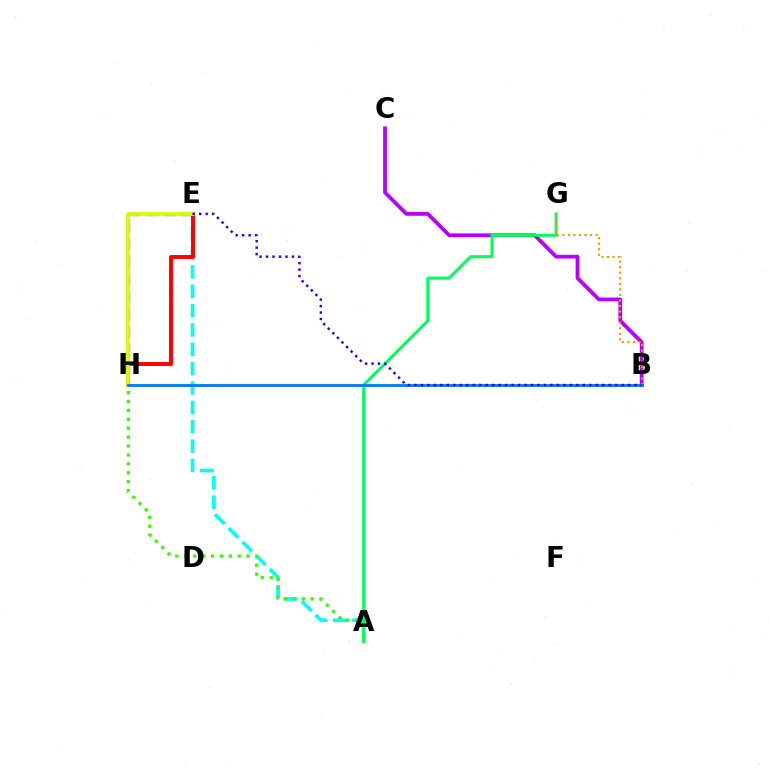{('E', 'H'): [{'color': '#ff00ac', 'line_style': 'dashed', 'thickness': 2.4}, {'color': '#ff0000', 'line_style': 'solid', 'thickness': 2.82}, {'color': '#d1ff00', 'line_style': 'solid', 'thickness': 2.75}], ('A', 'E'): [{'color': '#00fff6', 'line_style': 'dashed', 'thickness': 2.63}], ('A', 'H'): [{'color': '#3dff00', 'line_style': 'dotted', 'thickness': 2.42}], ('B', 'C'): [{'color': '#b900ff', 'line_style': 'solid', 'thickness': 2.71}], ('A', 'G'): [{'color': '#00ff5c', 'line_style': 'solid', 'thickness': 2.16}], ('B', 'G'): [{'color': '#ff9400', 'line_style': 'dotted', 'thickness': 1.51}], ('B', 'H'): [{'color': '#0074ff', 'line_style': 'solid', 'thickness': 1.99}], ('B', 'E'): [{'color': '#2500ff', 'line_style': 'dotted', 'thickness': 1.76}]}